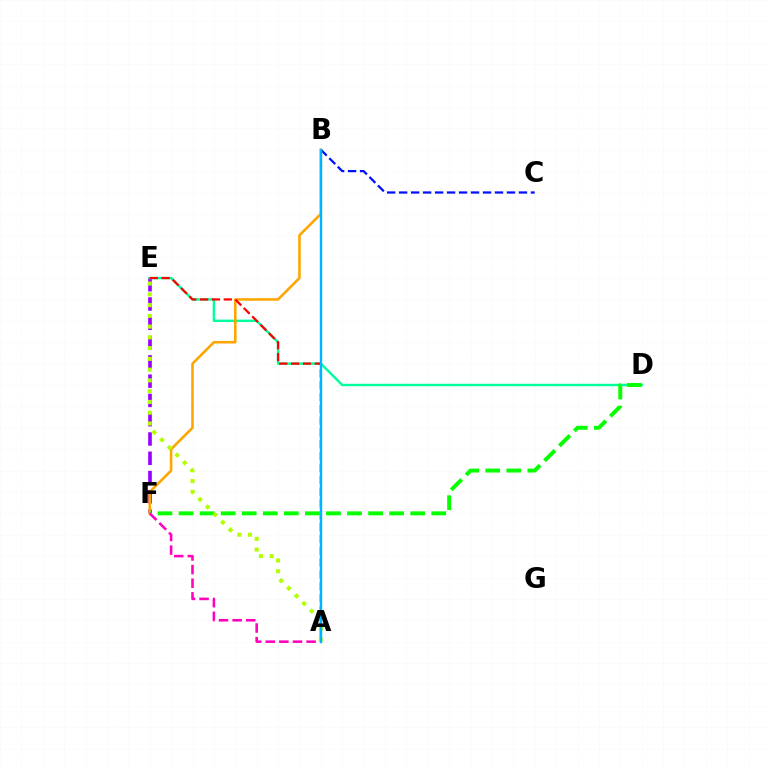{('E', 'F'): [{'color': '#9b00ff', 'line_style': 'dashed', 'thickness': 2.62}], ('D', 'E'): [{'color': '#00ff9d', 'line_style': 'solid', 'thickness': 1.75}], ('B', 'F'): [{'color': '#ffa500', 'line_style': 'solid', 'thickness': 1.85}], ('A', 'E'): [{'color': '#ff0000', 'line_style': 'dashed', 'thickness': 1.61}, {'color': '#b3ff00', 'line_style': 'dotted', 'thickness': 2.92}], ('B', 'C'): [{'color': '#0010ff', 'line_style': 'dashed', 'thickness': 1.63}], ('D', 'F'): [{'color': '#08ff00', 'line_style': 'dashed', 'thickness': 2.86}], ('A', 'F'): [{'color': '#ff00bd', 'line_style': 'dashed', 'thickness': 1.85}], ('A', 'B'): [{'color': '#00b5ff', 'line_style': 'solid', 'thickness': 1.73}]}